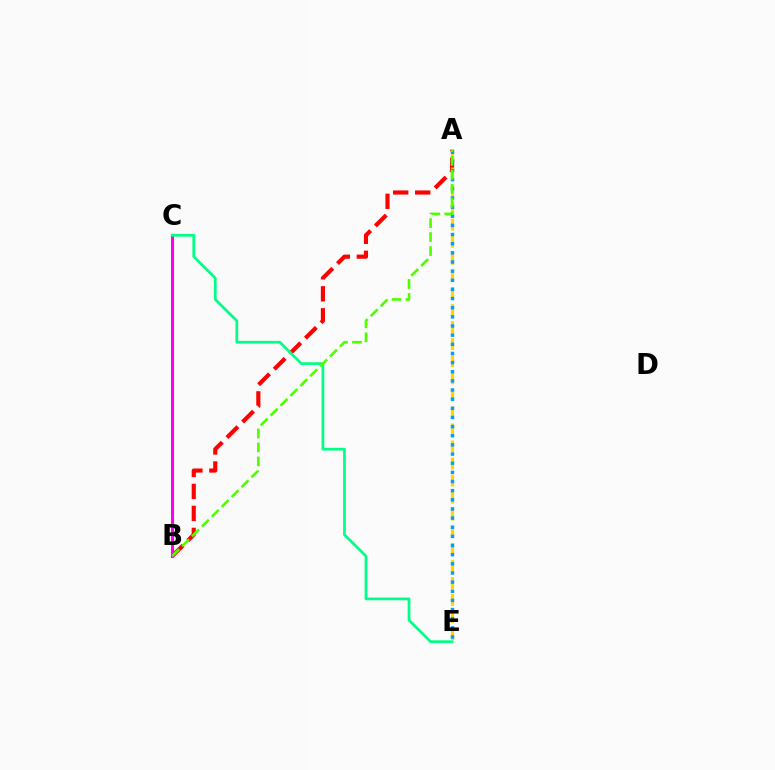{('B', 'C'): [{'color': '#3700ff', 'line_style': 'dotted', 'thickness': 1.82}, {'color': '#ff00ed', 'line_style': 'solid', 'thickness': 2.2}], ('A', 'B'): [{'color': '#ff0000', 'line_style': 'dashed', 'thickness': 2.99}, {'color': '#4fff00', 'line_style': 'dashed', 'thickness': 1.9}], ('C', 'E'): [{'color': '#00ff86', 'line_style': 'solid', 'thickness': 1.96}], ('A', 'E'): [{'color': '#ffd500', 'line_style': 'dashed', 'thickness': 2.32}, {'color': '#009eff', 'line_style': 'dotted', 'thickness': 2.49}]}